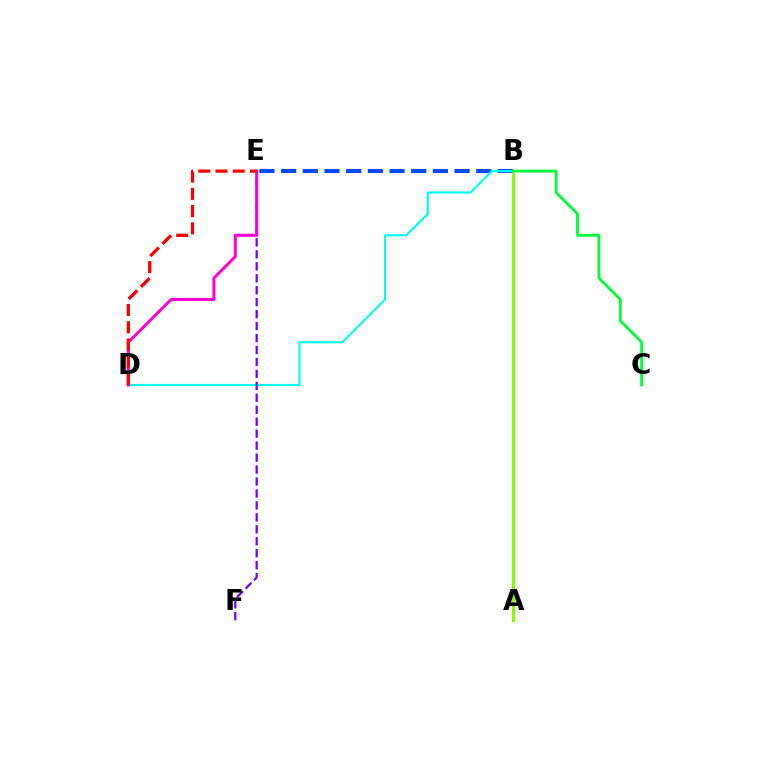{('A', 'B'): [{'color': '#ffbd00', 'line_style': 'solid', 'thickness': 2.2}, {'color': '#84ff00', 'line_style': 'solid', 'thickness': 2.13}], ('B', 'E'): [{'color': '#004bff', 'line_style': 'dashed', 'thickness': 2.95}], ('B', 'D'): [{'color': '#00fff6', 'line_style': 'solid', 'thickness': 1.53}], ('E', 'F'): [{'color': '#7200ff', 'line_style': 'dashed', 'thickness': 1.62}], ('B', 'C'): [{'color': '#00ff39', 'line_style': 'solid', 'thickness': 2.03}], ('D', 'E'): [{'color': '#ff00cf', 'line_style': 'solid', 'thickness': 2.15}, {'color': '#ff0000', 'line_style': 'dashed', 'thickness': 2.34}]}